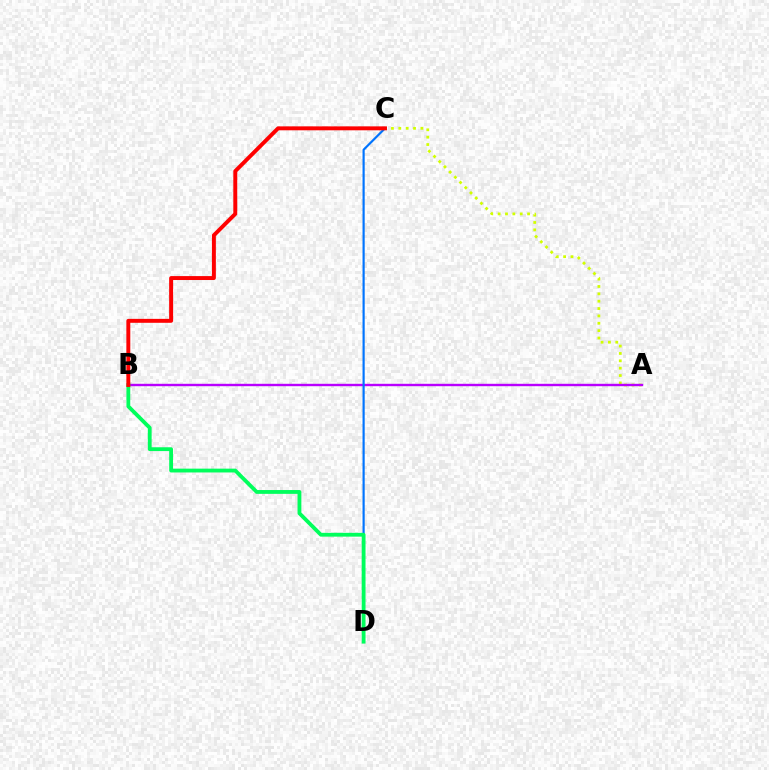{('A', 'C'): [{'color': '#d1ff00', 'line_style': 'dotted', 'thickness': 2.0}], ('A', 'B'): [{'color': '#b900ff', 'line_style': 'solid', 'thickness': 1.73}], ('C', 'D'): [{'color': '#0074ff', 'line_style': 'solid', 'thickness': 1.56}], ('B', 'D'): [{'color': '#00ff5c', 'line_style': 'solid', 'thickness': 2.75}], ('B', 'C'): [{'color': '#ff0000', 'line_style': 'solid', 'thickness': 2.83}]}